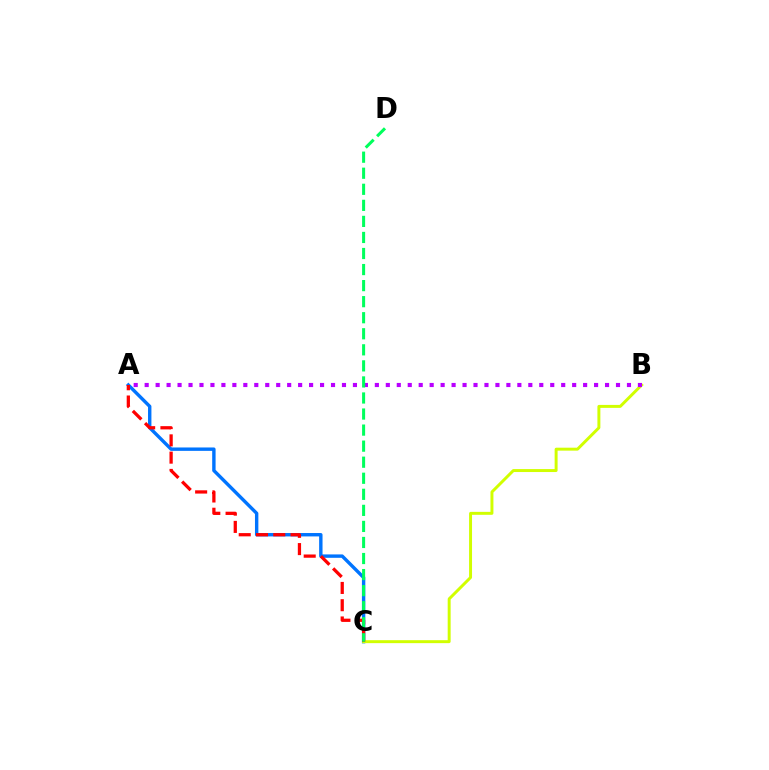{('A', 'C'): [{'color': '#0074ff', 'line_style': 'solid', 'thickness': 2.44}, {'color': '#ff0000', 'line_style': 'dashed', 'thickness': 2.35}], ('B', 'C'): [{'color': '#d1ff00', 'line_style': 'solid', 'thickness': 2.13}], ('A', 'B'): [{'color': '#b900ff', 'line_style': 'dotted', 'thickness': 2.98}], ('C', 'D'): [{'color': '#00ff5c', 'line_style': 'dashed', 'thickness': 2.18}]}